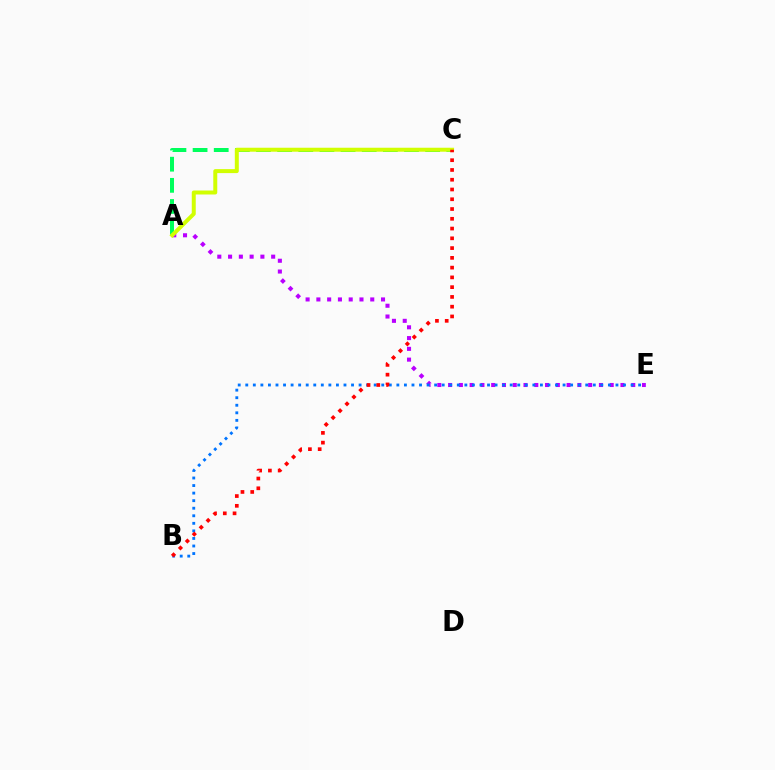{('A', 'E'): [{'color': '#b900ff', 'line_style': 'dotted', 'thickness': 2.93}], ('A', 'C'): [{'color': '#00ff5c', 'line_style': 'dashed', 'thickness': 2.87}, {'color': '#d1ff00', 'line_style': 'solid', 'thickness': 2.86}], ('B', 'E'): [{'color': '#0074ff', 'line_style': 'dotted', 'thickness': 2.05}], ('B', 'C'): [{'color': '#ff0000', 'line_style': 'dotted', 'thickness': 2.65}]}